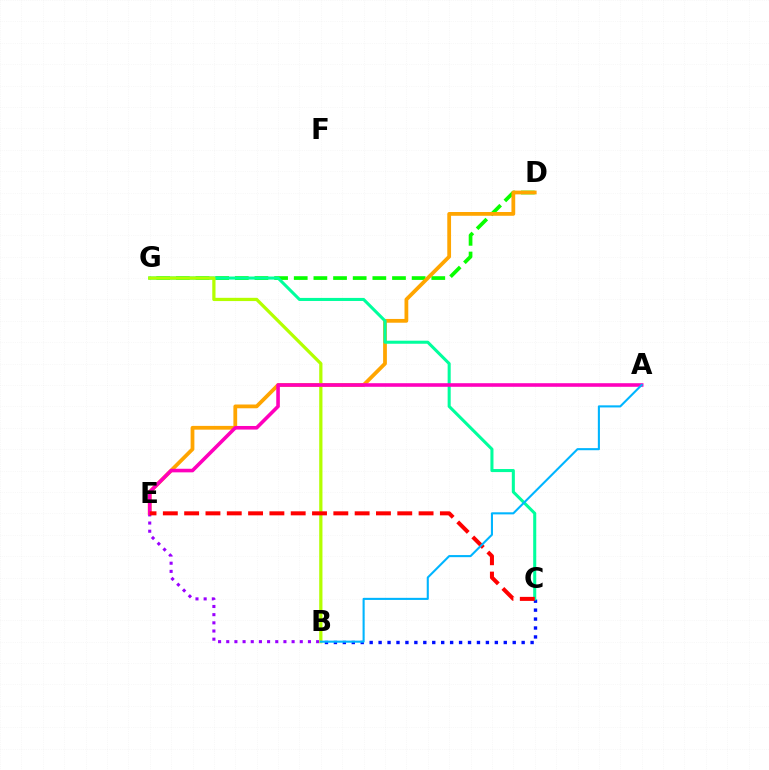{('B', 'C'): [{'color': '#0010ff', 'line_style': 'dotted', 'thickness': 2.43}], ('D', 'G'): [{'color': '#08ff00', 'line_style': 'dashed', 'thickness': 2.67}], ('D', 'E'): [{'color': '#ffa500', 'line_style': 'solid', 'thickness': 2.72}], ('C', 'G'): [{'color': '#00ff9d', 'line_style': 'solid', 'thickness': 2.2}], ('B', 'E'): [{'color': '#9b00ff', 'line_style': 'dotted', 'thickness': 2.22}], ('B', 'G'): [{'color': '#b3ff00', 'line_style': 'solid', 'thickness': 2.34}], ('A', 'E'): [{'color': '#ff00bd', 'line_style': 'solid', 'thickness': 2.59}], ('C', 'E'): [{'color': '#ff0000', 'line_style': 'dashed', 'thickness': 2.9}], ('A', 'B'): [{'color': '#00b5ff', 'line_style': 'solid', 'thickness': 1.51}]}